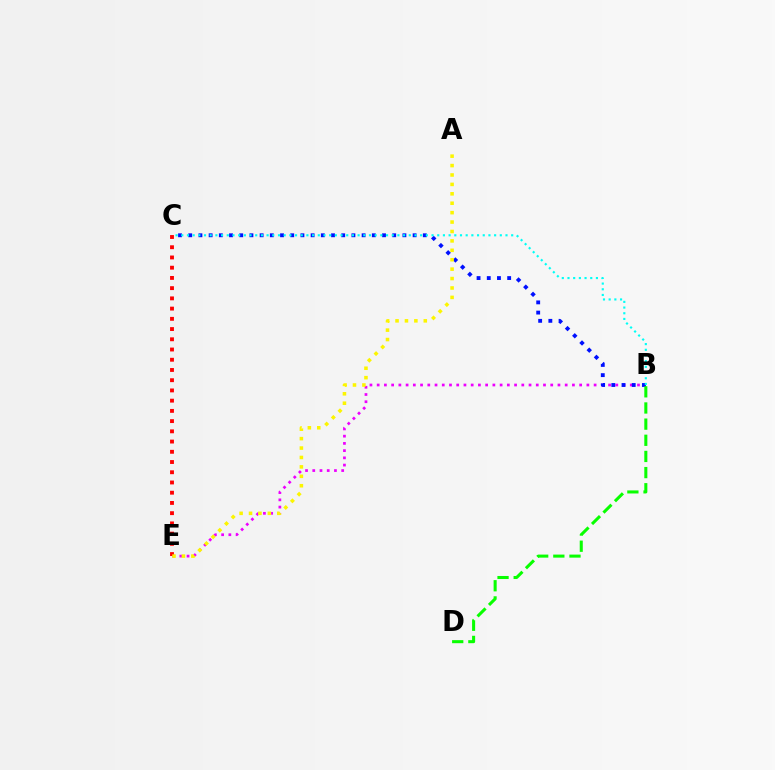{('B', 'E'): [{'color': '#ee00ff', 'line_style': 'dotted', 'thickness': 1.96}], ('B', 'C'): [{'color': '#0010ff', 'line_style': 'dotted', 'thickness': 2.77}, {'color': '#00fff6', 'line_style': 'dotted', 'thickness': 1.55}], ('B', 'D'): [{'color': '#08ff00', 'line_style': 'dashed', 'thickness': 2.19}], ('C', 'E'): [{'color': '#ff0000', 'line_style': 'dotted', 'thickness': 2.78}], ('A', 'E'): [{'color': '#fcf500', 'line_style': 'dotted', 'thickness': 2.56}]}